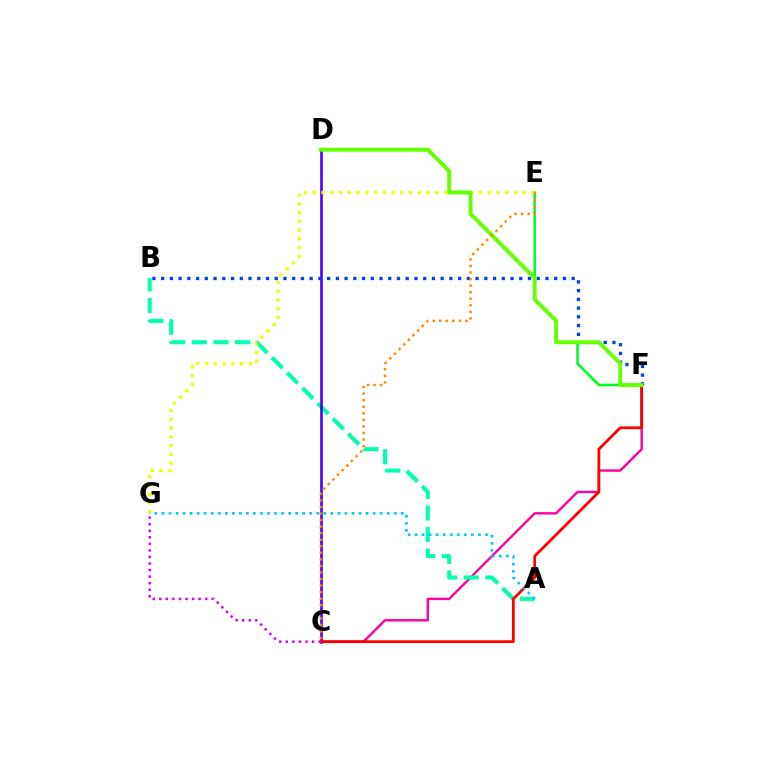{('C', 'F'): [{'color': '#ff00a0', 'line_style': 'solid', 'thickness': 1.72}, {'color': '#ff0000', 'line_style': 'solid', 'thickness': 2.01}], ('E', 'F'): [{'color': '#00ff27', 'line_style': 'solid', 'thickness': 1.89}], ('A', 'B'): [{'color': '#00ffaf', 'line_style': 'dashed', 'thickness': 2.93}], ('C', 'D'): [{'color': '#4f00ff', 'line_style': 'solid', 'thickness': 1.9}], ('E', 'G'): [{'color': '#eeff00', 'line_style': 'dotted', 'thickness': 2.38}], ('B', 'F'): [{'color': '#003fff', 'line_style': 'dotted', 'thickness': 2.37}], ('C', 'G'): [{'color': '#d600ff', 'line_style': 'dotted', 'thickness': 1.78}], ('D', 'F'): [{'color': '#66ff00', 'line_style': 'solid', 'thickness': 2.82}], ('A', 'G'): [{'color': '#00c7ff', 'line_style': 'dotted', 'thickness': 1.91}], ('C', 'E'): [{'color': '#ff8800', 'line_style': 'dotted', 'thickness': 1.78}]}